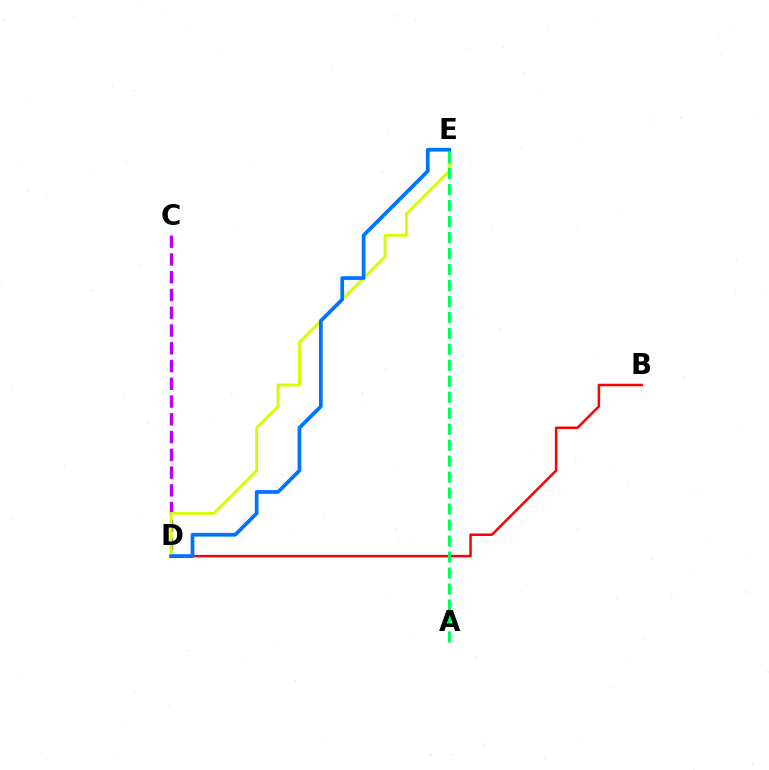{('B', 'D'): [{'color': '#ff0000', 'line_style': 'solid', 'thickness': 1.81}], ('C', 'D'): [{'color': '#b900ff', 'line_style': 'dashed', 'thickness': 2.41}], ('D', 'E'): [{'color': '#d1ff00', 'line_style': 'solid', 'thickness': 2.06}, {'color': '#0074ff', 'line_style': 'solid', 'thickness': 2.69}], ('A', 'E'): [{'color': '#00ff5c', 'line_style': 'dashed', 'thickness': 2.17}]}